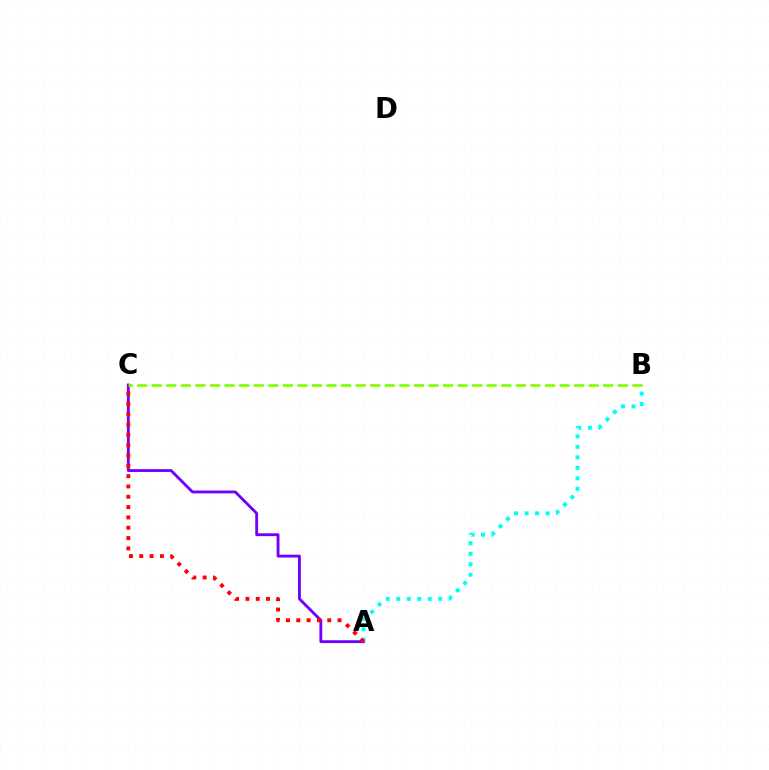{('A', 'C'): [{'color': '#7200ff', 'line_style': 'solid', 'thickness': 2.05}, {'color': '#ff0000', 'line_style': 'dotted', 'thickness': 2.8}], ('B', 'C'): [{'color': '#84ff00', 'line_style': 'dashed', 'thickness': 1.98}], ('A', 'B'): [{'color': '#00fff6', 'line_style': 'dotted', 'thickness': 2.85}]}